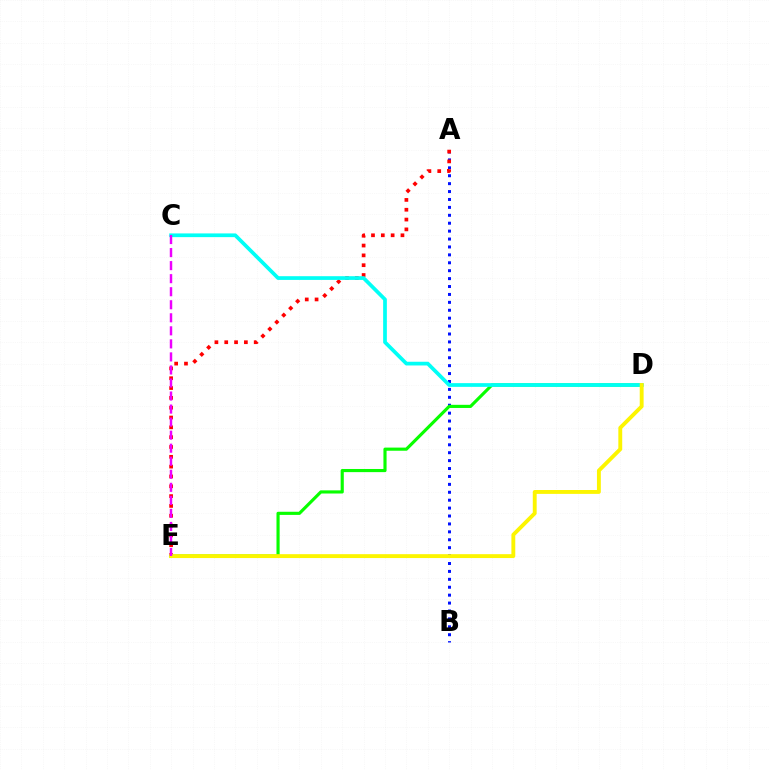{('A', 'B'): [{'color': '#0010ff', 'line_style': 'dotted', 'thickness': 2.15}], ('A', 'E'): [{'color': '#ff0000', 'line_style': 'dotted', 'thickness': 2.67}], ('D', 'E'): [{'color': '#08ff00', 'line_style': 'solid', 'thickness': 2.26}, {'color': '#fcf500', 'line_style': 'solid', 'thickness': 2.79}], ('C', 'D'): [{'color': '#00fff6', 'line_style': 'solid', 'thickness': 2.68}], ('C', 'E'): [{'color': '#ee00ff', 'line_style': 'dashed', 'thickness': 1.77}]}